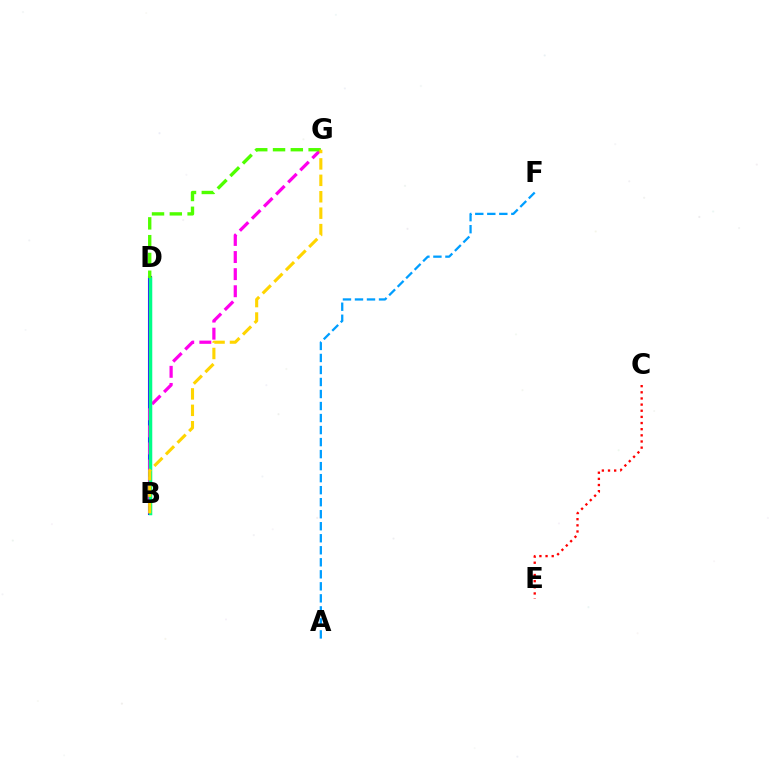{('C', 'E'): [{'color': '#ff0000', 'line_style': 'dotted', 'thickness': 1.67}], ('B', 'D'): [{'color': '#3700ff', 'line_style': 'solid', 'thickness': 2.93}, {'color': '#00ff86', 'line_style': 'solid', 'thickness': 2.48}], ('B', 'G'): [{'color': '#ff00ed', 'line_style': 'dashed', 'thickness': 2.32}, {'color': '#ffd500', 'line_style': 'dashed', 'thickness': 2.23}], ('D', 'G'): [{'color': '#4fff00', 'line_style': 'dashed', 'thickness': 2.42}], ('A', 'F'): [{'color': '#009eff', 'line_style': 'dashed', 'thickness': 1.63}]}